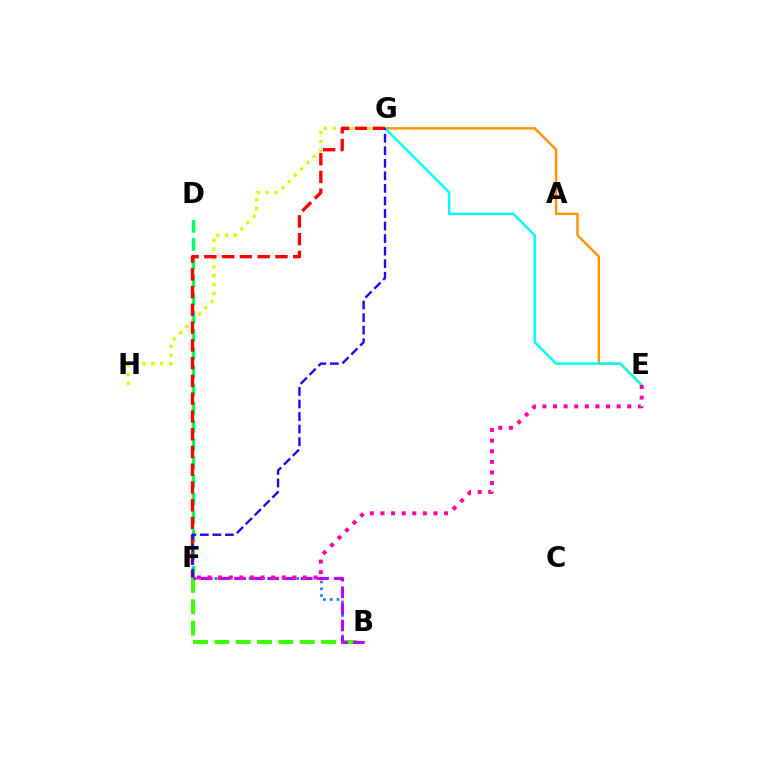{('B', 'F'): [{'color': '#0074ff', 'line_style': 'dotted', 'thickness': 1.85}, {'color': '#3dff00', 'line_style': 'dashed', 'thickness': 2.9}, {'color': '#b900ff', 'line_style': 'dashed', 'thickness': 2.26}], ('G', 'H'): [{'color': '#d1ff00', 'line_style': 'dotted', 'thickness': 2.4}], ('D', 'F'): [{'color': '#00ff5c', 'line_style': 'dashed', 'thickness': 2.47}], ('E', 'G'): [{'color': '#ff9400', 'line_style': 'solid', 'thickness': 1.77}, {'color': '#00fff6', 'line_style': 'solid', 'thickness': 1.76}], ('F', 'G'): [{'color': '#ff0000', 'line_style': 'dashed', 'thickness': 2.41}, {'color': '#2500ff', 'line_style': 'dashed', 'thickness': 1.71}], ('E', 'F'): [{'color': '#ff00ac', 'line_style': 'dotted', 'thickness': 2.88}]}